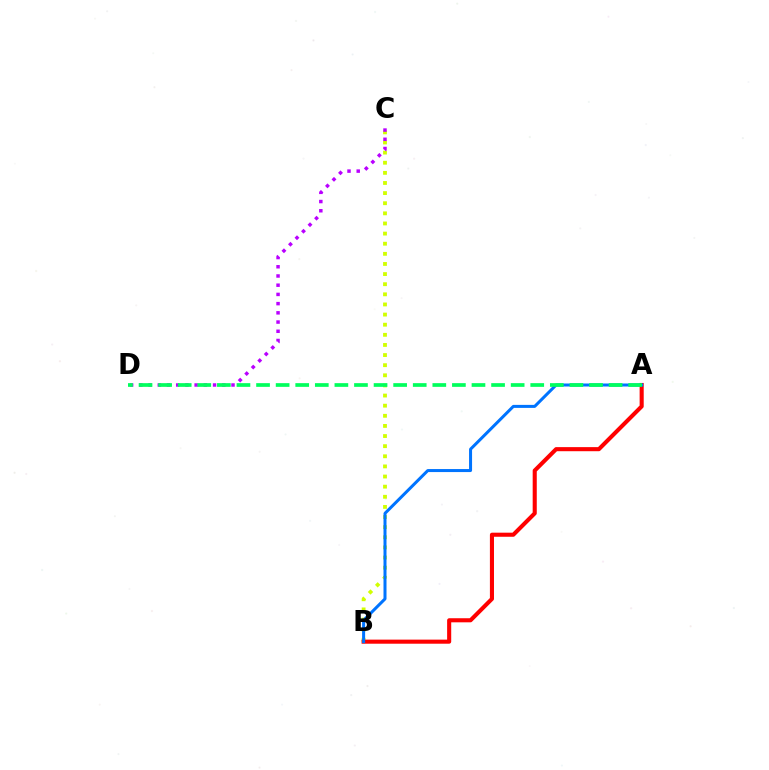{('B', 'C'): [{'color': '#d1ff00', 'line_style': 'dotted', 'thickness': 2.75}], ('C', 'D'): [{'color': '#b900ff', 'line_style': 'dotted', 'thickness': 2.5}], ('A', 'B'): [{'color': '#ff0000', 'line_style': 'solid', 'thickness': 2.94}, {'color': '#0074ff', 'line_style': 'solid', 'thickness': 2.17}], ('A', 'D'): [{'color': '#00ff5c', 'line_style': 'dashed', 'thickness': 2.66}]}